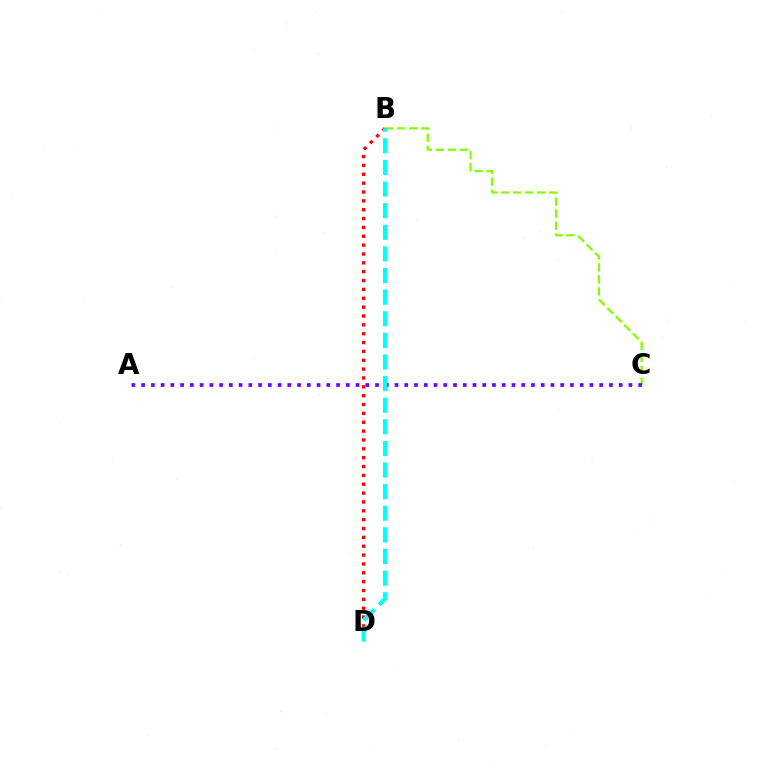{('B', 'C'): [{'color': '#84ff00', 'line_style': 'dashed', 'thickness': 1.63}], ('A', 'C'): [{'color': '#7200ff', 'line_style': 'dotted', 'thickness': 2.65}], ('B', 'D'): [{'color': '#ff0000', 'line_style': 'dotted', 'thickness': 2.41}, {'color': '#00fff6', 'line_style': 'dashed', 'thickness': 2.94}]}